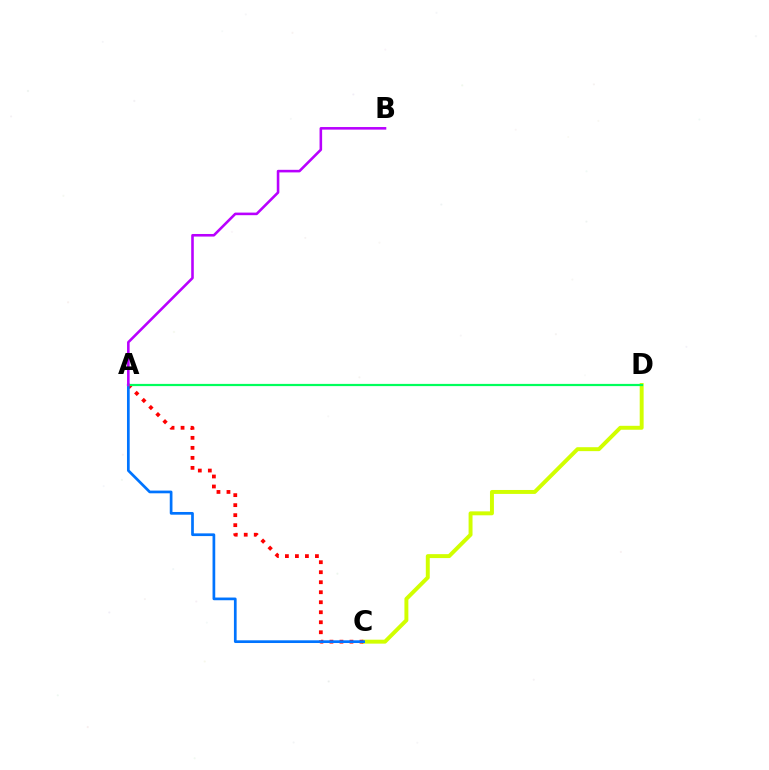{('C', 'D'): [{'color': '#d1ff00', 'line_style': 'solid', 'thickness': 2.83}], ('A', 'C'): [{'color': '#ff0000', 'line_style': 'dotted', 'thickness': 2.72}, {'color': '#0074ff', 'line_style': 'solid', 'thickness': 1.95}], ('A', 'D'): [{'color': '#00ff5c', 'line_style': 'solid', 'thickness': 1.59}], ('A', 'B'): [{'color': '#b900ff', 'line_style': 'solid', 'thickness': 1.86}]}